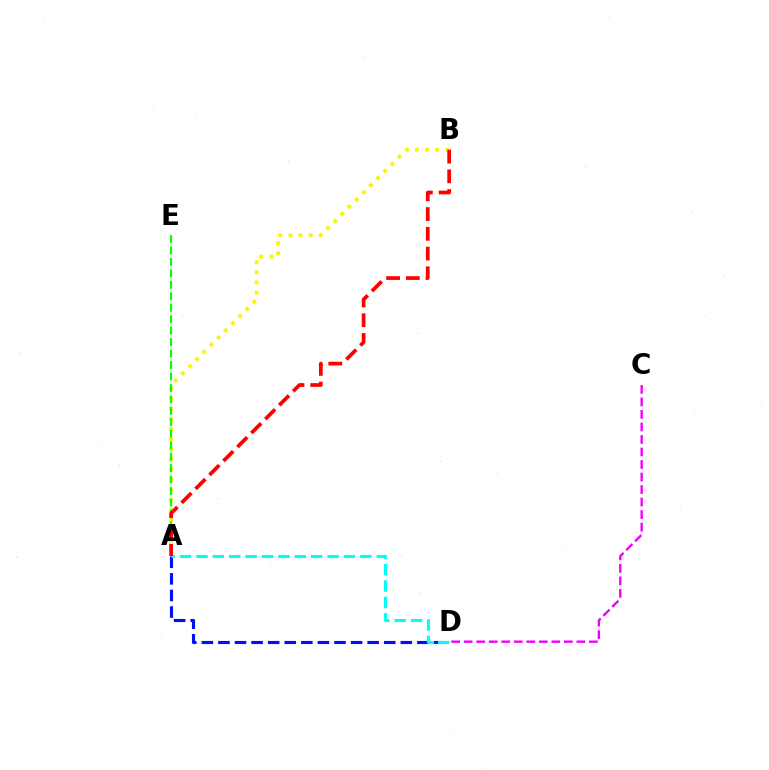{('A', 'D'): [{'color': '#0010ff', 'line_style': 'dashed', 'thickness': 2.25}, {'color': '#00fff6', 'line_style': 'dashed', 'thickness': 2.23}], ('A', 'B'): [{'color': '#fcf500', 'line_style': 'dotted', 'thickness': 2.75}, {'color': '#ff0000', 'line_style': 'dashed', 'thickness': 2.68}], ('A', 'E'): [{'color': '#08ff00', 'line_style': 'dashed', 'thickness': 1.56}], ('C', 'D'): [{'color': '#ee00ff', 'line_style': 'dashed', 'thickness': 1.7}]}